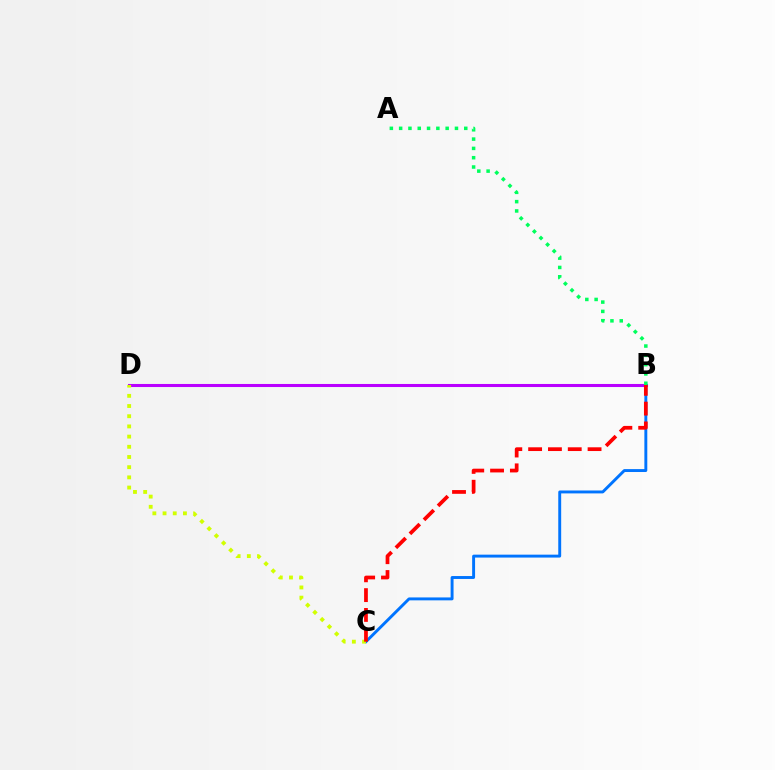{('B', 'D'): [{'color': '#b900ff', 'line_style': 'solid', 'thickness': 2.21}], ('B', 'C'): [{'color': '#0074ff', 'line_style': 'solid', 'thickness': 2.1}, {'color': '#ff0000', 'line_style': 'dashed', 'thickness': 2.69}], ('C', 'D'): [{'color': '#d1ff00', 'line_style': 'dotted', 'thickness': 2.77}], ('A', 'B'): [{'color': '#00ff5c', 'line_style': 'dotted', 'thickness': 2.53}]}